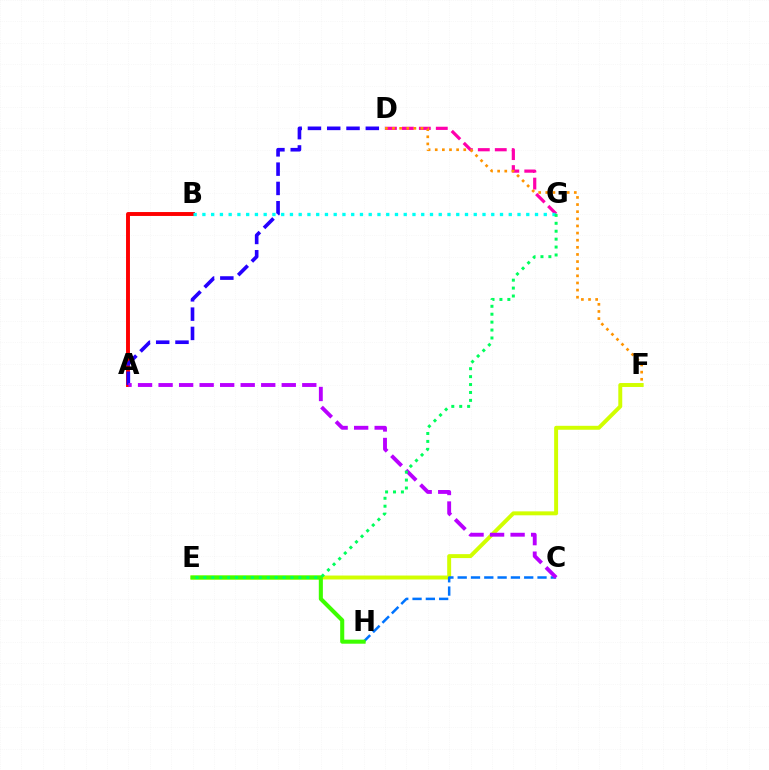{('D', 'G'): [{'color': '#ff00ac', 'line_style': 'dashed', 'thickness': 2.3}], ('E', 'F'): [{'color': '#d1ff00', 'line_style': 'solid', 'thickness': 2.84}], ('A', 'B'): [{'color': '#ff0000', 'line_style': 'solid', 'thickness': 2.82}], ('C', 'H'): [{'color': '#0074ff', 'line_style': 'dashed', 'thickness': 1.81}], ('A', 'D'): [{'color': '#2500ff', 'line_style': 'dashed', 'thickness': 2.62}], ('E', 'H'): [{'color': '#3dff00', 'line_style': 'solid', 'thickness': 2.93}], ('D', 'F'): [{'color': '#ff9400', 'line_style': 'dotted', 'thickness': 1.94}], ('B', 'G'): [{'color': '#00fff6', 'line_style': 'dotted', 'thickness': 2.38}], ('A', 'C'): [{'color': '#b900ff', 'line_style': 'dashed', 'thickness': 2.79}], ('E', 'G'): [{'color': '#00ff5c', 'line_style': 'dotted', 'thickness': 2.15}]}